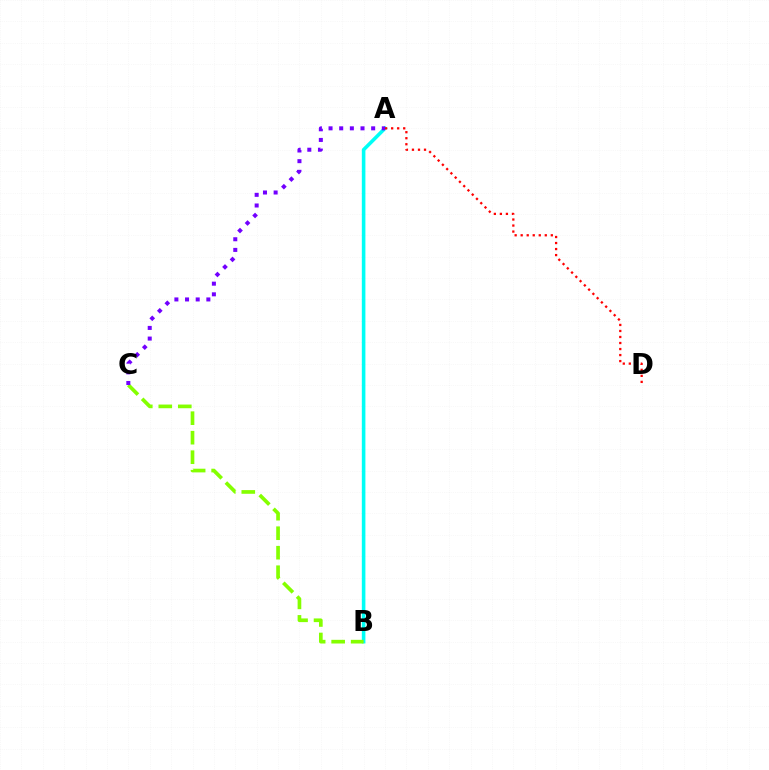{('A', 'B'): [{'color': '#00fff6', 'line_style': 'solid', 'thickness': 2.58}], ('B', 'C'): [{'color': '#84ff00', 'line_style': 'dashed', 'thickness': 2.65}], ('A', 'C'): [{'color': '#7200ff', 'line_style': 'dotted', 'thickness': 2.89}], ('A', 'D'): [{'color': '#ff0000', 'line_style': 'dotted', 'thickness': 1.64}]}